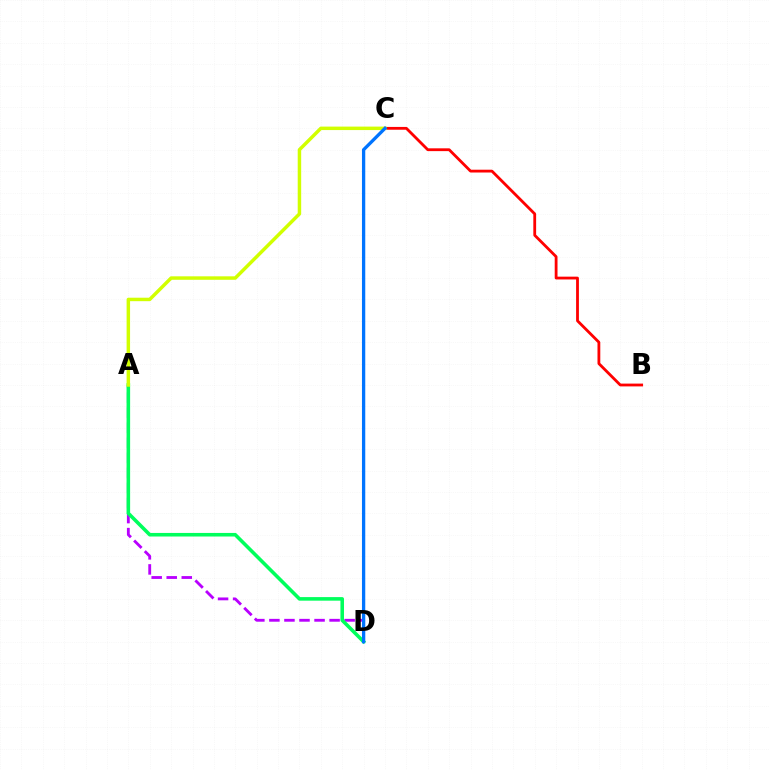{('A', 'D'): [{'color': '#b900ff', 'line_style': 'dashed', 'thickness': 2.04}, {'color': '#00ff5c', 'line_style': 'solid', 'thickness': 2.57}], ('B', 'C'): [{'color': '#ff0000', 'line_style': 'solid', 'thickness': 2.02}], ('A', 'C'): [{'color': '#d1ff00', 'line_style': 'solid', 'thickness': 2.5}], ('C', 'D'): [{'color': '#0074ff', 'line_style': 'solid', 'thickness': 2.37}]}